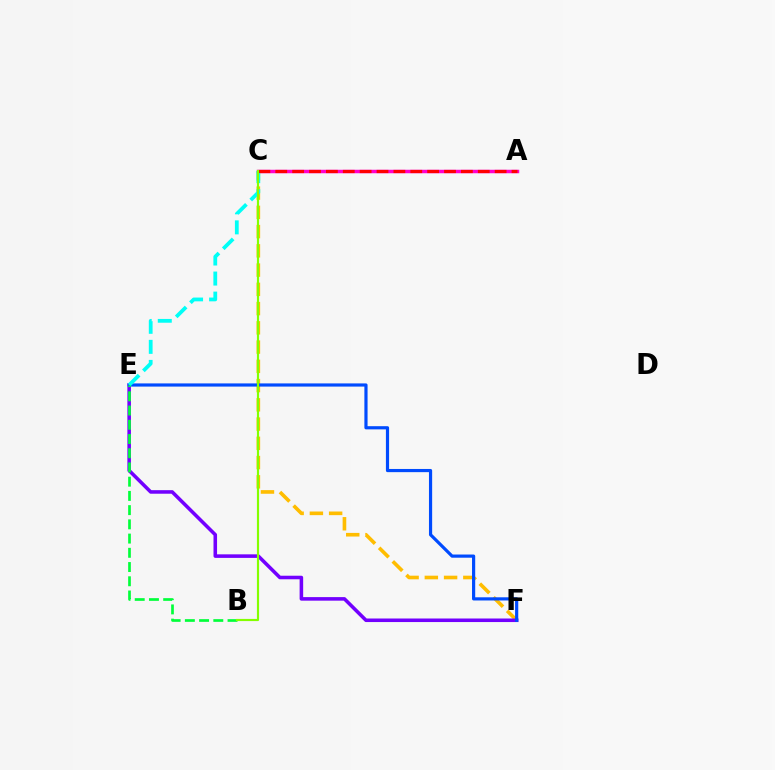{('C', 'F'): [{'color': '#ffbd00', 'line_style': 'dashed', 'thickness': 2.61}], ('E', 'F'): [{'color': '#7200ff', 'line_style': 'solid', 'thickness': 2.56}, {'color': '#004bff', 'line_style': 'solid', 'thickness': 2.29}], ('A', 'C'): [{'color': '#ff00cf', 'line_style': 'solid', 'thickness': 2.5}, {'color': '#ff0000', 'line_style': 'dashed', 'thickness': 2.29}], ('C', 'E'): [{'color': '#00fff6', 'line_style': 'dashed', 'thickness': 2.72}], ('B', 'E'): [{'color': '#00ff39', 'line_style': 'dashed', 'thickness': 1.93}], ('B', 'C'): [{'color': '#84ff00', 'line_style': 'solid', 'thickness': 1.56}]}